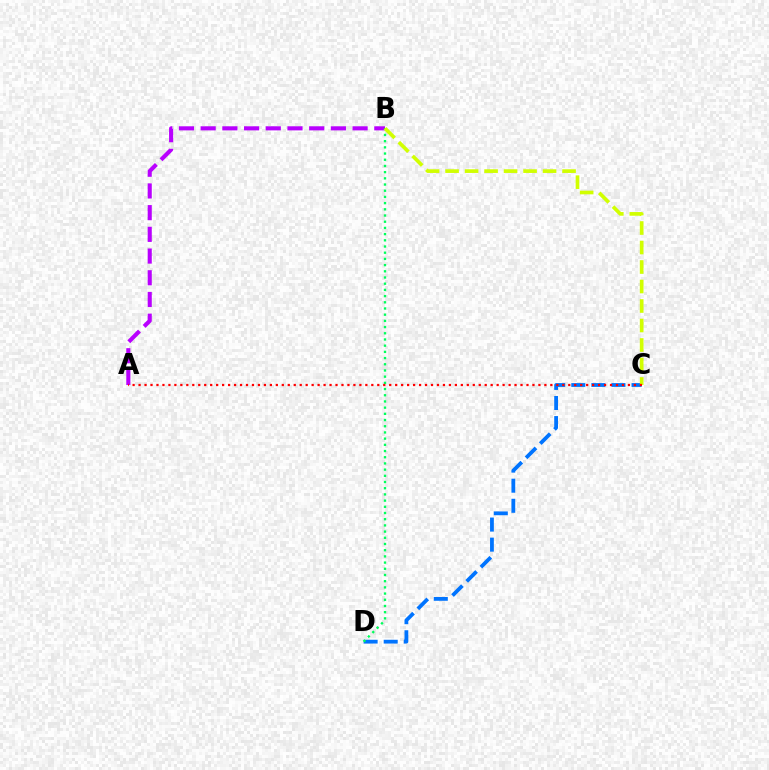{('A', 'B'): [{'color': '#b900ff', 'line_style': 'dashed', 'thickness': 2.95}], ('C', 'D'): [{'color': '#0074ff', 'line_style': 'dashed', 'thickness': 2.73}], ('B', 'D'): [{'color': '#00ff5c', 'line_style': 'dotted', 'thickness': 1.68}], ('B', 'C'): [{'color': '#d1ff00', 'line_style': 'dashed', 'thickness': 2.65}], ('A', 'C'): [{'color': '#ff0000', 'line_style': 'dotted', 'thickness': 1.62}]}